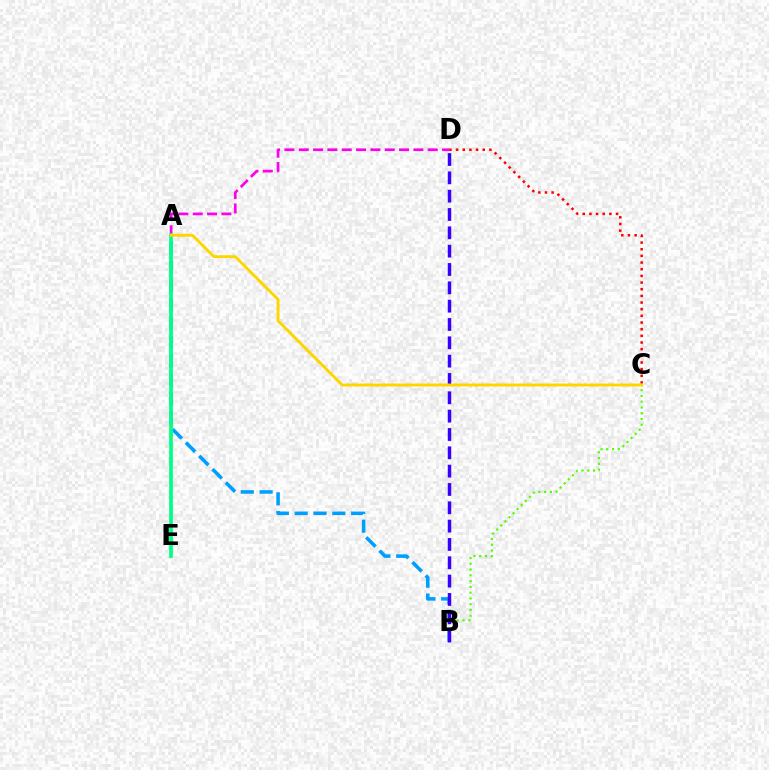{('C', 'D'): [{'color': '#ff0000', 'line_style': 'dotted', 'thickness': 1.81}], ('B', 'C'): [{'color': '#4fff00', 'line_style': 'dotted', 'thickness': 1.57}], ('A', 'D'): [{'color': '#ff00ed', 'line_style': 'dashed', 'thickness': 1.95}], ('A', 'B'): [{'color': '#009eff', 'line_style': 'dashed', 'thickness': 2.56}], ('A', 'E'): [{'color': '#00ff86', 'line_style': 'solid', 'thickness': 2.68}], ('B', 'D'): [{'color': '#3700ff', 'line_style': 'dashed', 'thickness': 2.49}], ('A', 'C'): [{'color': '#ffd500', 'line_style': 'solid', 'thickness': 2.1}]}